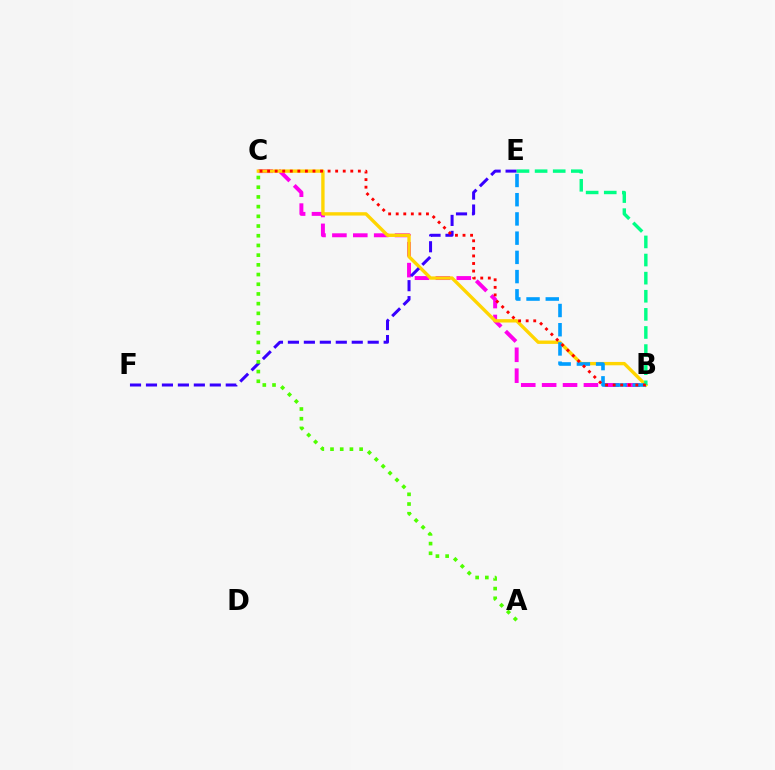{('B', 'C'): [{'color': '#ff00ed', 'line_style': 'dashed', 'thickness': 2.84}, {'color': '#ffd500', 'line_style': 'solid', 'thickness': 2.42}, {'color': '#ff0000', 'line_style': 'dotted', 'thickness': 2.05}], ('B', 'E'): [{'color': '#009eff', 'line_style': 'dashed', 'thickness': 2.61}, {'color': '#00ff86', 'line_style': 'dashed', 'thickness': 2.46}], ('E', 'F'): [{'color': '#3700ff', 'line_style': 'dashed', 'thickness': 2.17}], ('A', 'C'): [{'color': '#4fff00', 'line_style': 'dotted', 'thickness': 2.64}]}